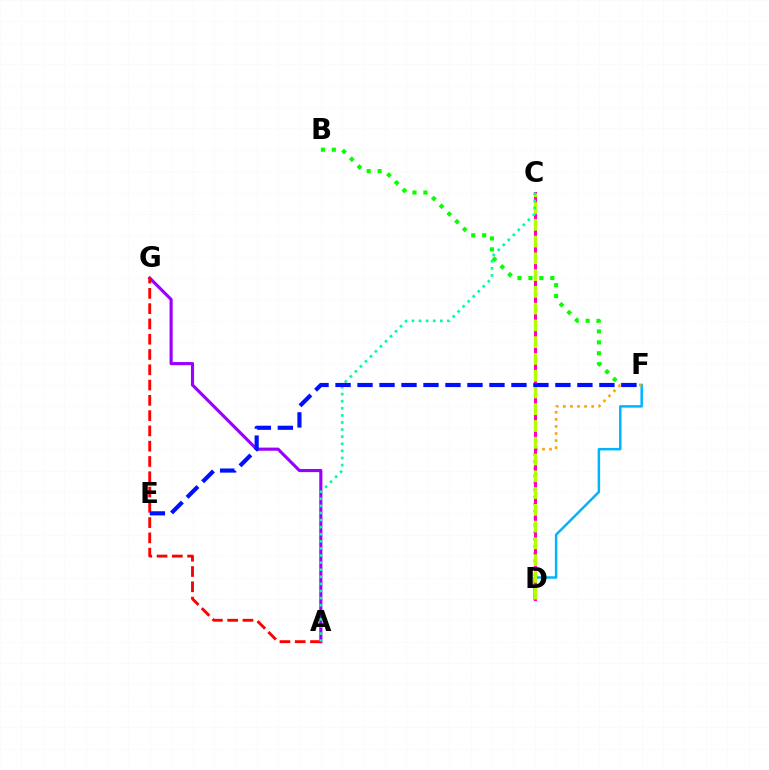{('A', 'G'): [{'color': '#9b00ff', 'line_style': 'solid', 'thickness': 2.26}, {'color': '#ff0000', 'line_style': 'dashed', 'thickness': 2.08}], ('B', 'F'): [{'color': '#08ff00', 'line_style': 'dotted', 'thickness': 2.97}], ('D', 'F'): [{'color': '#00b5ff', 'line_style': 'solid', 'thickness': 1.8}, {'color': '#ffa500', 'line_style': 'dotted', 'thickness': 1.92}], ('C', 'D'): [{'color': '#ff00bd', 'line_style': 'solid', 'thickness': 2.22}, {'color': '#b3ff00', 'line_style': 'dashed', 'thickness': 2.28}], ('A', 'C'): [{'color': '#00ff9d', 'line_style': 'dotted', 'thickness': 1.93}], ('E', 'F'): [{'color': '#0010ff', 'line_style': 'dashed', 'thickness': 2.99}]}